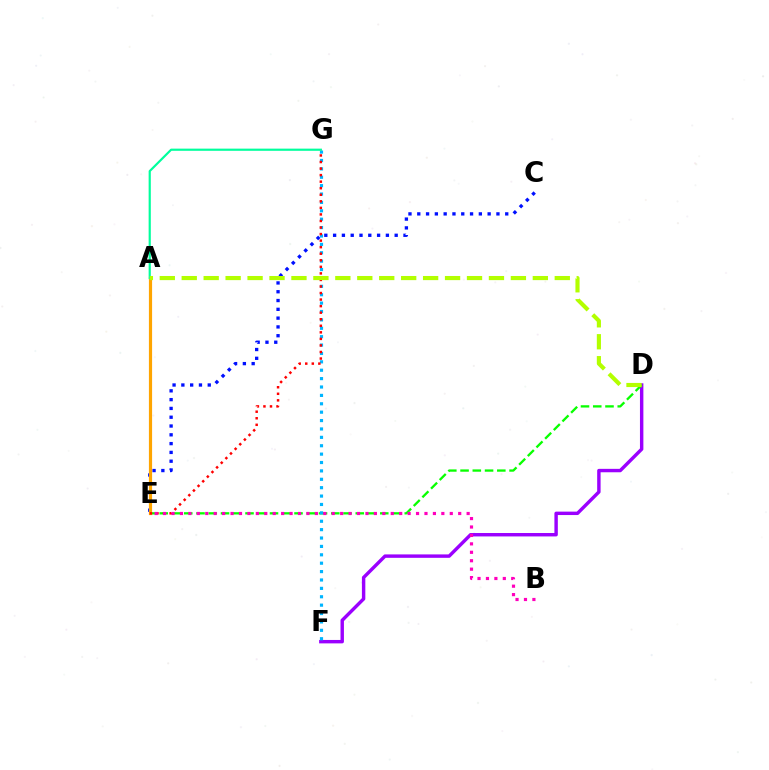{('D', 'F'): [{'color': '#9b00ff', 'line_style': 'solid', 'thickness': 2.46}], ('C', 'E'): [{'color': '#0010ff', 'line_style': 'dotted', 'thickness': 2.39}], ('D', 'E'): [{'color': '#08ff00', 'line_style': 'dashed', 'thickness': 1.66}], ('F', 'G'): [{'color': '#00b5ff', 'line_style': 'dotted', 'thickness': 2.28}], ('A', 'E'): [{'color': '#ffa500', 'line_style': 'solid', 'thickness': 2.29}], ('E', 'G'): [{'color': '#ff0000', 'line_style': 'dotted', 'thickness': 1.78}], ('A', 'G'): [{'color': '#00ff9d', 'line_style': 'solid', 'thickness': 1.57}], ('A', 'D'): [{'color': '#b3ff00', 'line_style': 'dashed', 'thickness': 2.98}], ('B', 'E'): [{'color': '#ff00bd', 'line_style': 'dotted', 'thickness': 2.29}]}